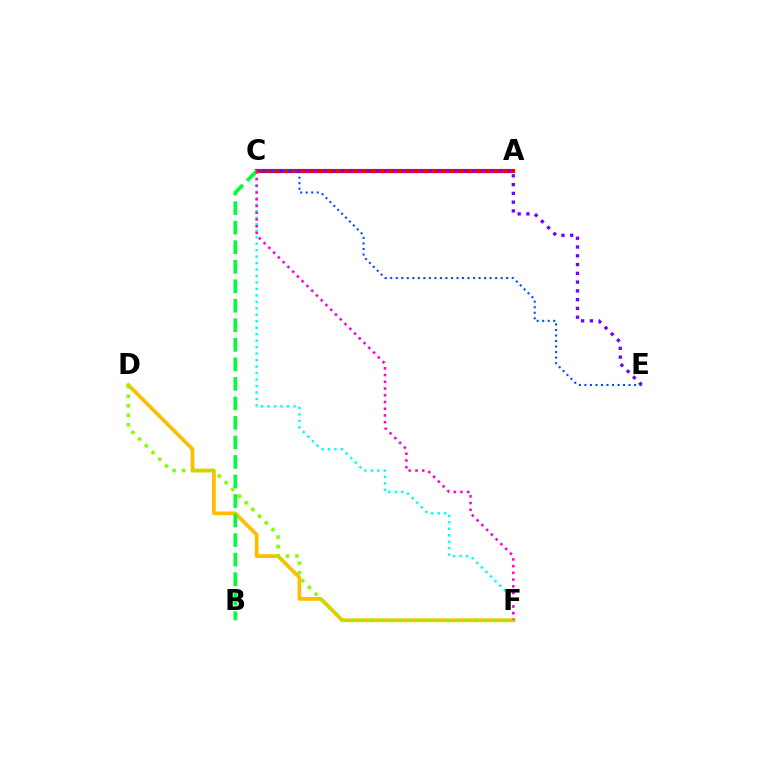{('A', 'C'): [{'color': '#ff0000', 'line_style': 'solid', 'thickness': 2.99}], ('C', 'F'): [{'color': '#00fff6', 'line_style': 'dotted', 'thickness': 1.76}, {'color': '#ff00cf', 'line_style': 'dotted', 'thickness': 1.83}], ('C', 'E'): [{'color': '#7200ff', 'line_style': 'dotted', 'thickness': 2.38}, {'color': '#004bff', 'line_style': 'dotted', 'thickness': 1.5}], ('D', 'F'): [{'color': '#ffbd00', 'line_style': 'solid', 'thickness': 2.69}, {'color': '#84ff00', 'line_style': 'dotted', 'thickness': 2.58}], ('B', 'C'): [{'color': '#00ff39', 'line_style': 'dashed', 'thickness': 2.65}]}